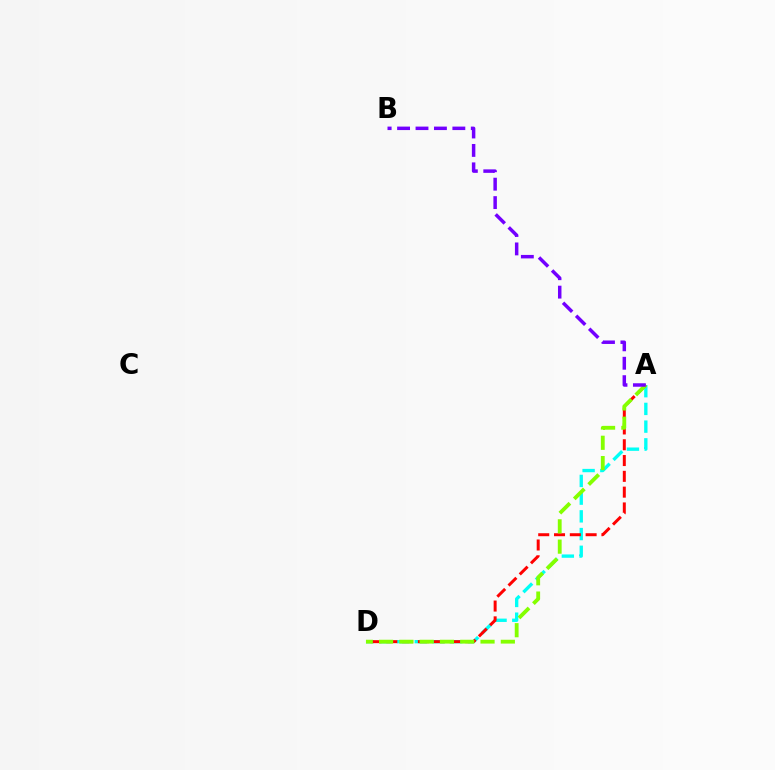{('A', 'D'): [{'color': '#00fff6', 'line_style': 'dashed', 'thickness': 2.41}, {'color': '#ff0000', 'line_style': 'dashed', 'thickness': 2.15}, {'color': '#84ff00', 'line_style': 'dashed', 'thickness': 2.76}], ('A', 'B'): [{'color': '#7200ff', 'line_style': 'dashed', 'thickness': 2.5}]}